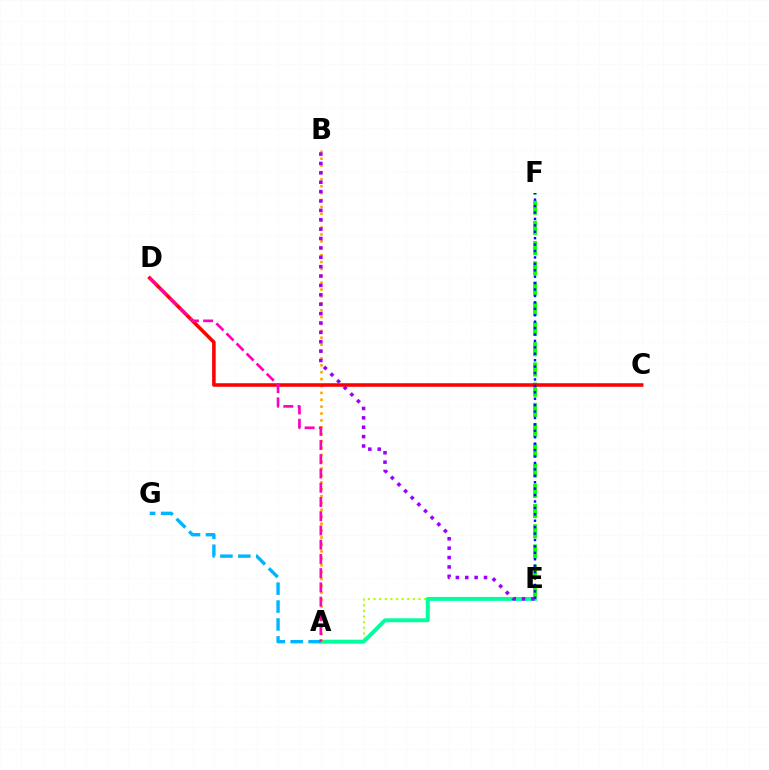{('E', 'F'): [{'color': '#08ff00', 'line_style': 'dashed', 'thickness': 2.75}, {'color': '#0010ff', 'line_style': 'dotted', 'thickness': 1.74}], ('A', 'E'): [{'color': '#b3ff00', 'line_style': 'dotted', 'thickness': 1.53}, {'color': '#00ff9d', 'line_style': 'solid', 'thickness': 2.82}], ('A', 'G'): [{'color': '#00b5ff', 'line_style': 'dashed', 'thickness': 2.43}], ('A', 'B'): [{'color': '#ffa500', 'line_style': 'dotted', 'thickness': 1.87}], ('C', 'D'): [{'color': '#ff0000', 'line_style': 'solid', 'thickness': 2.55}], ('B', 'E'): [{'color': '#9b00ff', 'line_style': 'dotted', 'thickness': 2.55}], ('A', 'D'): [{'color': '#ff00bd', 'line_style': 'dashed', 'thickness': 1.93}]}